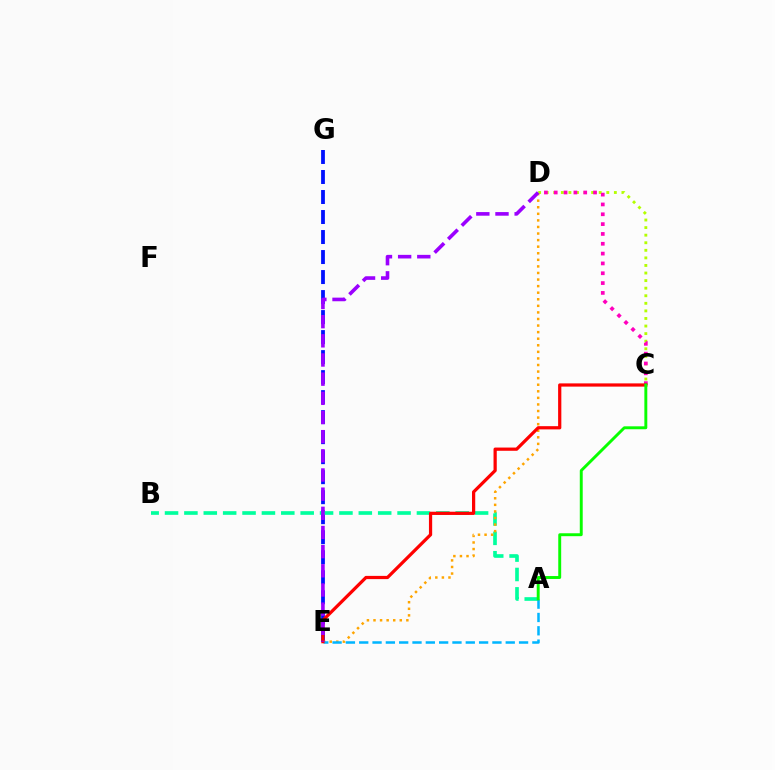{('E', 'G'): [{'color': '#0010ff', 'line_style': 'dashed', 'thickness': 2.72}], ('A', 'B'): [{'color': '#00ff9d', 'line_style': 'dashed', 'thickness': 2.63}], ('D', 'E'): [{'color': '#ffa500', 'line_style': 'dotted', 'thickness': 1.79}, {'color': '#9b00ff', 'line_style': 'dashed', 'thickness': 2.6}], ('C', 'D'): [{'color': '#b3ff00', 'line_style': 'dotted', 'thickness': 2.06}, {'color': '#ff00bd', 'line_style': 'dotted', 'thickness': 2.67}], ('A', 'E'): [{'color': '#00b5ff', 'line_style': 'dashed', 'thickness': 1.81}], ('C', 'E'): [{'color': '#ff0000', 'line_style': 'solid', 'thickness': 2.32}], ('A', 'C'): [{'color': '#08ff00', 'line_style': 'solid', 'thickness': 2.1}]}